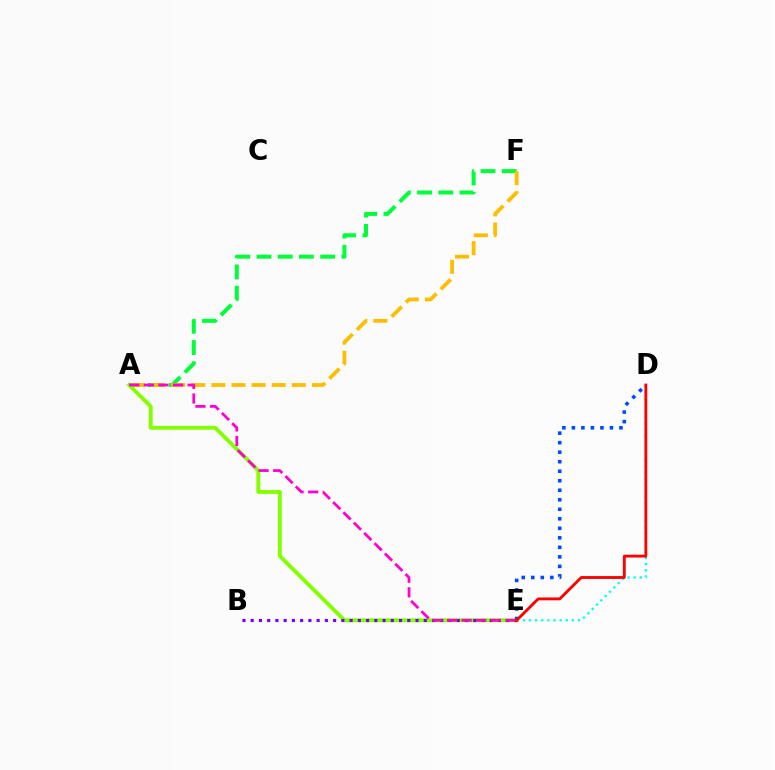{('A', 'F'): [{'color': '#00ff39', 'line_style': 'dashed', 'thickness': 2.88}, {'color': '#ffbd00', 'line_style': 'dashed', 'thickness': 2.73}], ('D', 'E'): [{'color': '#00fff6', 'line_style': 'dotted', 'thickness': 1.66}, {'color': '#004bff', 'line_style': 'dotted', 'thickness': 2.59}, {'color': '#ff0000', 'line_style': 'solid', 'thickness': 2.05}], ('A', 'E'): [{'color': '#84ff00', 'line_style': 'solid', 'thickness': 2.81}, {'color': '#ff00cf', 'line_style': 'dashed', 'thickness': 1.98}], ('B', 'E'): [{'color': '#7200ff', 'line_style': 'dotted', 'thickness': 2.24}]}